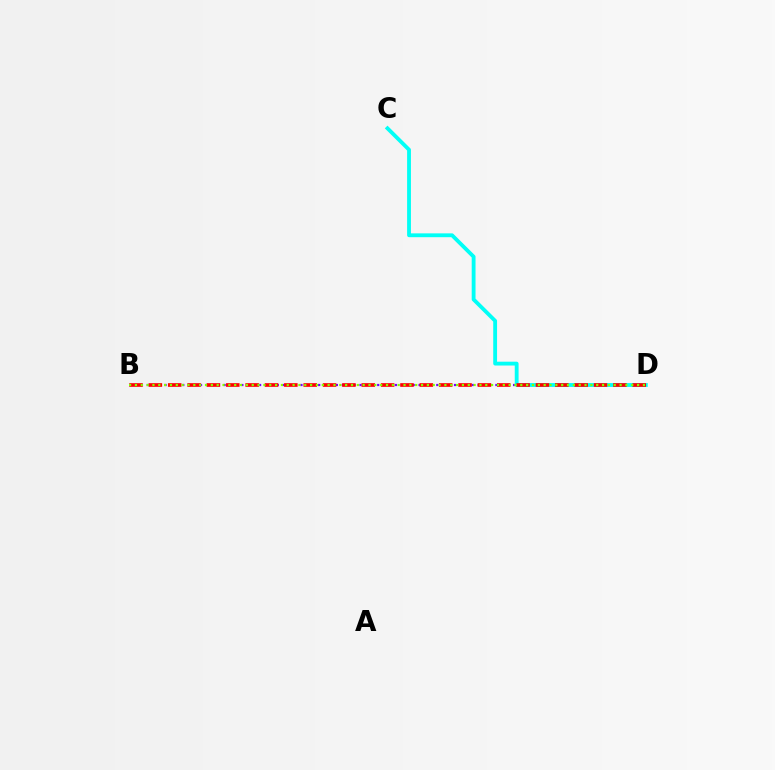{('B', 'D'): [{'color': '#7200ff', 'line_style': 'dotted', 'thickness': 1.61}, {'color': '#ff0000', 'line_style': 'dashed', 'thickness': 2.63}, {'color': '#84ff00', 'line_style': 'dotted', 'thickness': 1.59}], ('C', 'D'): [{'color': '#00fff6', 'line_style': 'solid', 'thickness': 2.76}]}